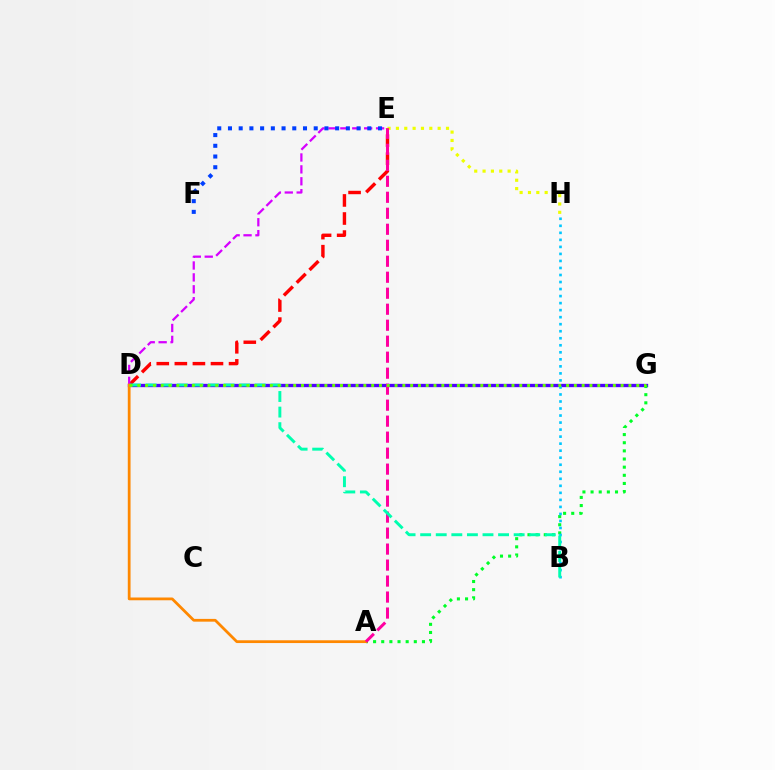{('E', 'H'): [{'color': '#eeff00', 'line_style': 'dotted', 'thickness': 2.27}], ('D', 'E'): [{'color': '#ff0000', 'line_style': 'dashed', 'thickness': 2.45}, {'color': '#d600ff', 'line_style': 'dashed', 'thickness': 1.62}], ('D', 'G'): [{'color': '#4f00ff', 'line_style': 'solid', 'thickness': 2.39}, {'color': '#66ff00', 'line_style': 'dotted', 'thickness': 2.12}], ('A', 'G'): [{'color': '#00ff27', 'line_style': 'dotted', 'thickness': 2.21}], ('A', 'D'): [{'color': '#ff8800', 'line_style': 'solid', 'thickness': 1.99}], ('B', 'H'): [{'color': '#00c7ff', 'line_style': 'dotted', 'thickness': 1.91}], ('A', 'E'): [{'color': '#ff00a0', 'line_style': 'dashed', 'thickness': 2.17}], ('B', 'D'): [{'color': '#00ffaf', 'line_style': 'dashed', 'thickness': 2.12}], ('E', 'F'): [{'color': '#003fff', 'line_style': 'dotted', 'thickness': 2.91}]}